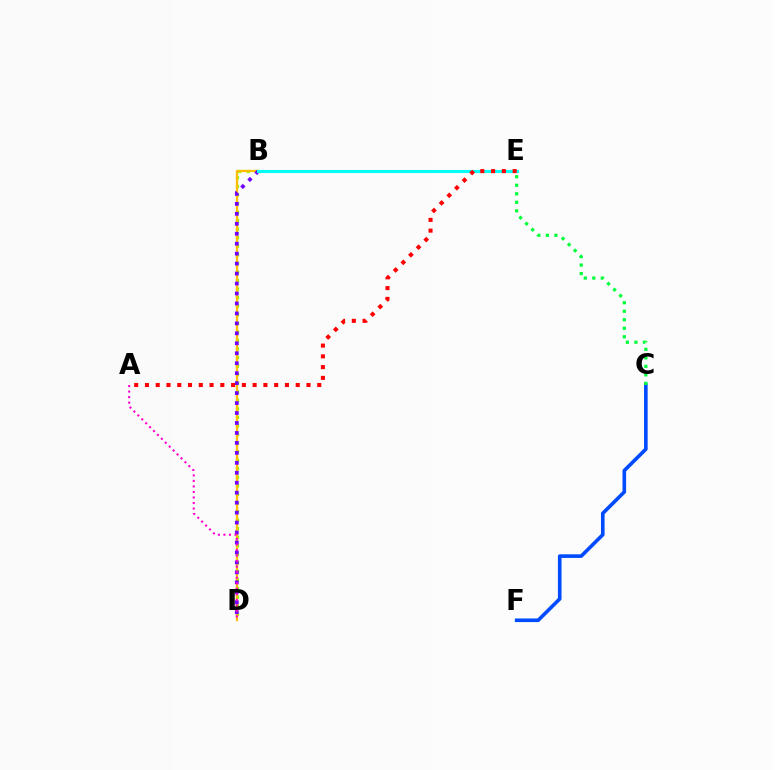{('C', 'F'): [{'color': '#004bff', 'line_style': 'solid', 'thickness': 2.61}], ('B', 'D'): [{'color': '#84ff00', 'line_style': 'dotted', 'thickness': 2.33}, {'color': '#ffbd00', 'line_style': 'solid', 'thickness': 1.65}, {'color': '#7200ff', 'line_style': 'dotted', 'thickness': 2.71}], ('B', 'E'): [{'color': '#00fff6', 'line_style': 'solid', 'thickness': 2.21}], ('C', 'E'): [{'color': '#00ff39', 'line_style': 'dotted', 'thickness': 2.31}], ('A', 'D'): [{'color': '#ff00cf', 'line_style': 'dotted', 'thickness': 1.5}], ('A', 'E'): [{'color': '#ff0000', 'line_style': 'dotted', 'thickness': 2.93}]}